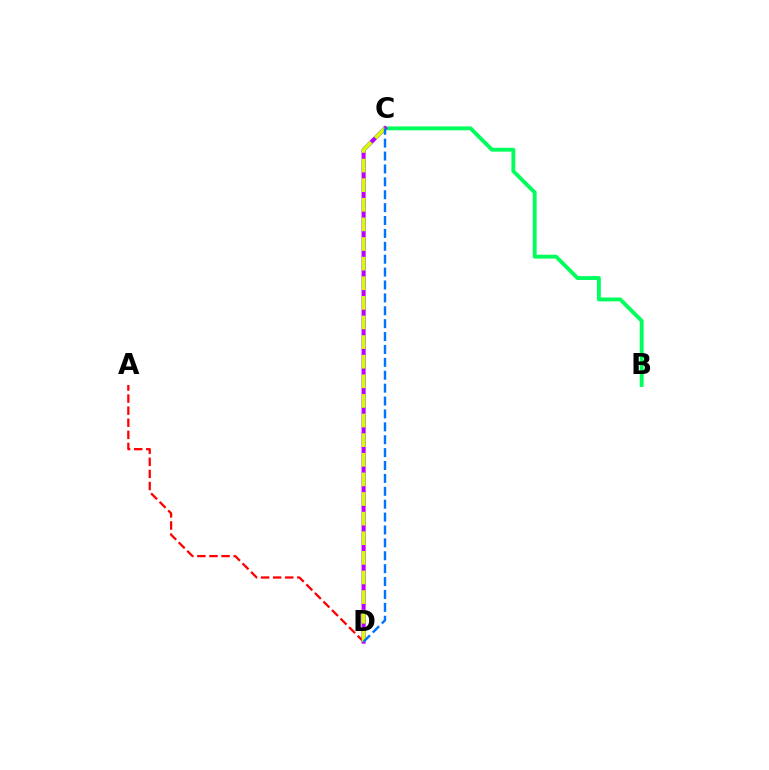{('B', 'C'): [{'color': '#00ff5c', 'line_style': 'solid', 'thickness': 2.78}], ('A', 'D'): [{'color': '#ff0000', 'line_style': 'dashed', 'thickness': 1.64}], ('C', 'D'): [{'color': '#b900ff', 'line_style': 'solid', 'thickness': 2.94}, {'color': '#d1ff00', 'line_style': 'dashed', 'thickness': 2.66}, {'color': '#0074ff', 'line_style': 'dashed', 'thickness': 1.75}]}